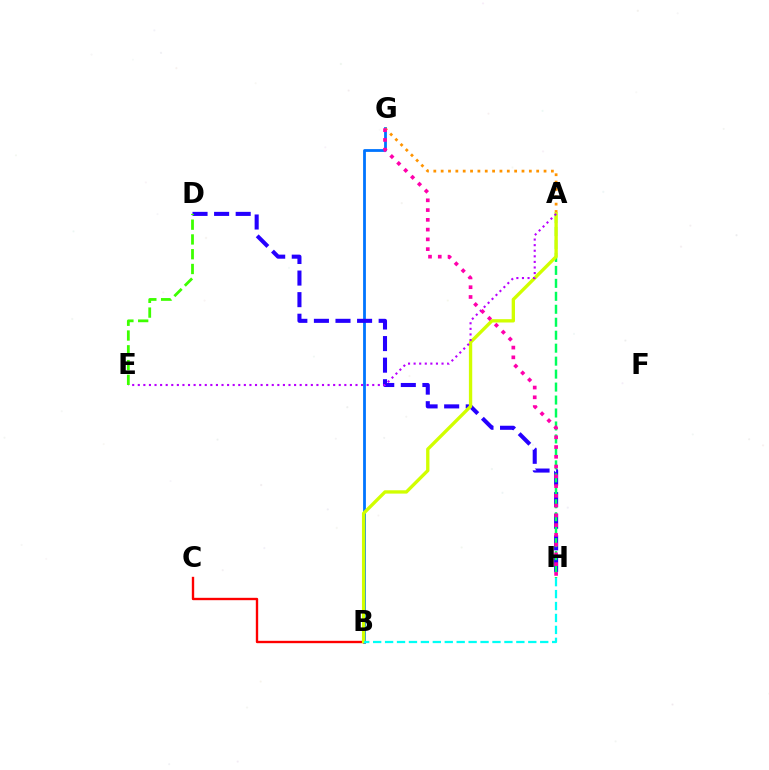{('B', 'G'): [{'color': '#0074ff', 'line_style': 'solid', 'thickness': 2.01}], ('B', 'C'): [{'color': '#ff0000', 'line_style': 'solid', 'thickness': 1.71}], ('D', 'H'): [{'color': '#2500ff', 'line_style': 'dashed', 'thickness': 2.93}], ('A', 'G'): [{'color': '#ff9400', 'line_style': 'dotted', 'thickness': 2.0}], ('A', 'H'): [{'color': '#00ff5c', 'line_style': 'dashed', 'thickness': 1.76}], ('A', 'B'): [{'color': '#d1ff00', 'line_style': 'solid', 'thickness': 2.4}], ('A', 'E'): [{'color': '#b900ff', 'line_style': 'dotted', 'thickness': 1.52}], ('G', 'H'): [{'color': '#ff00ac', 'line_style': 'dotted', 'thickness': 2.65}], ('D', 'E'): [{'color': '#3dff00', 'line_style': 'dashed', 'thickness': 2.01}], ('B', 'H'): [{'color': '#00fff6', 'line_style': 'dashed', 'thickness': 1.62}]}